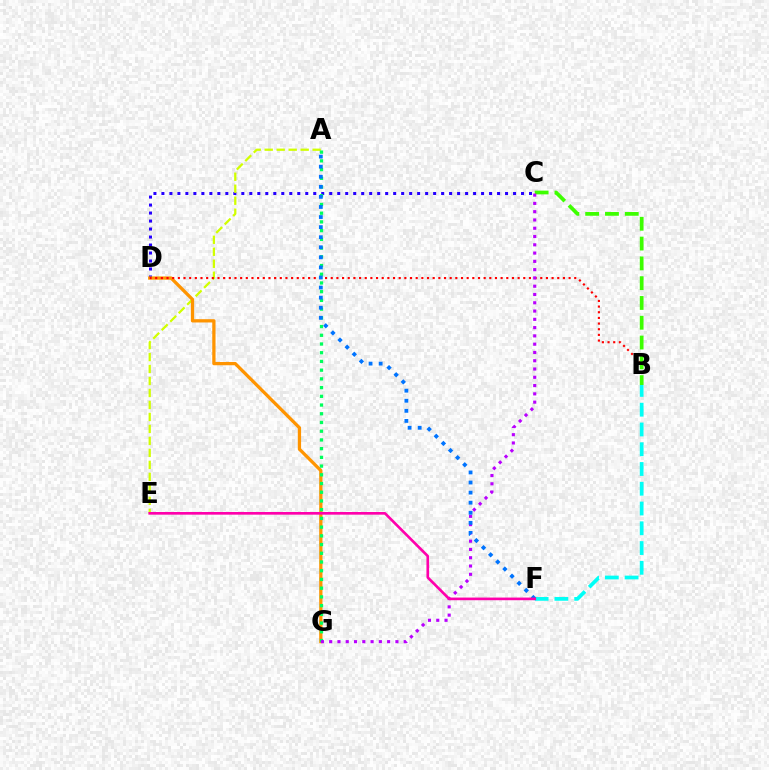{('C', 'D'): [{'color': '#2500ff', 'line_style': 'dotted', 'thickness': 2.17}], ('B', 'F'): [{'color': '#00fff6', 'line_style': 'dashed', 'thickness': 2.69}], ('A', 'E'): [{'color': '#d1ff00', 'line_style': 'dashed', 'thickness': 1.63}], ('D', 'G'): [{'color': '#ff9400', 'line_style': 'solid', 'thickness': 2.36}], ('B', 'D'): [{'color': '#ff0000', 'line_style': 'dotted', 'thickness': 1.54}], ('B', 'C'): [{'color': '#3dff00', 'line_style': 'dashed', 'thickness': 2.69}], ('A', 'G'): [{'color': '#00ff5c', 'line_style': 'dotted', 'thickness': 2.37}], ('C', 'G'): [{'color': '#b900ff', 'line_style': 'dotted', 'thickness': 2.25}], ('A', 'F'): [{'color': '#0074ff', 'line_style': 'dotted', 'thickness': 2.74}], ('E', 'F'): [{'color': '#ff00ac', 'line_style': 'solid', 'thickness': 1.91}]}